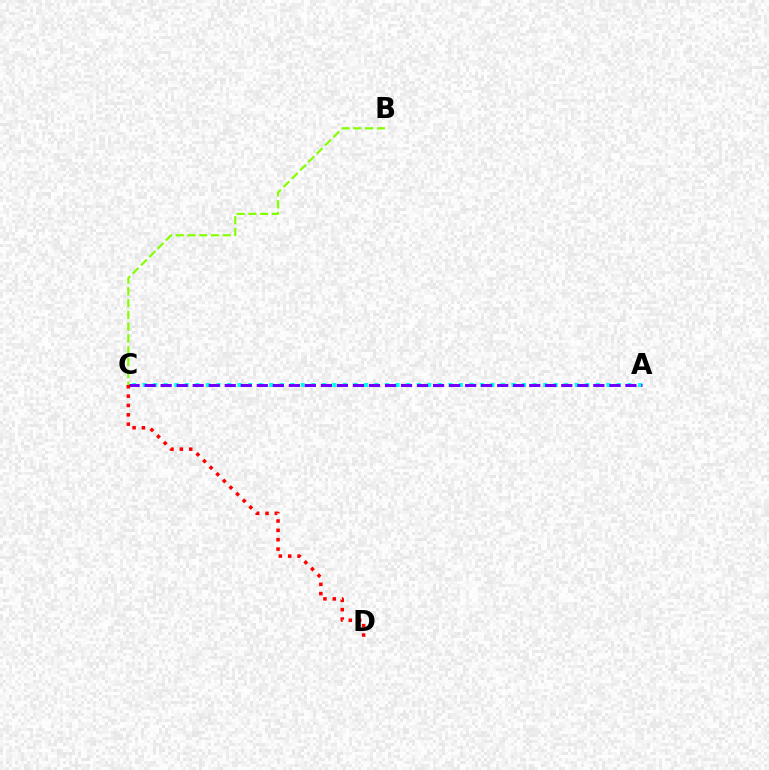{('A', 'C'): [{'color': '#00fff6', 'line_style': 'dotted', 'thickness': 2.86}, {'color': '#7200ff', 'line_style': 'dashed', 'thickness': 2.18}], ('B', 'C'): [{'color': '#84ff00', 'line_style': 'dashed', 'thickness': 1.6}], ('C', 'D'): [{'color': '#ff0000', 'line_style': 'dotted', 'thickness': 2.54}]}